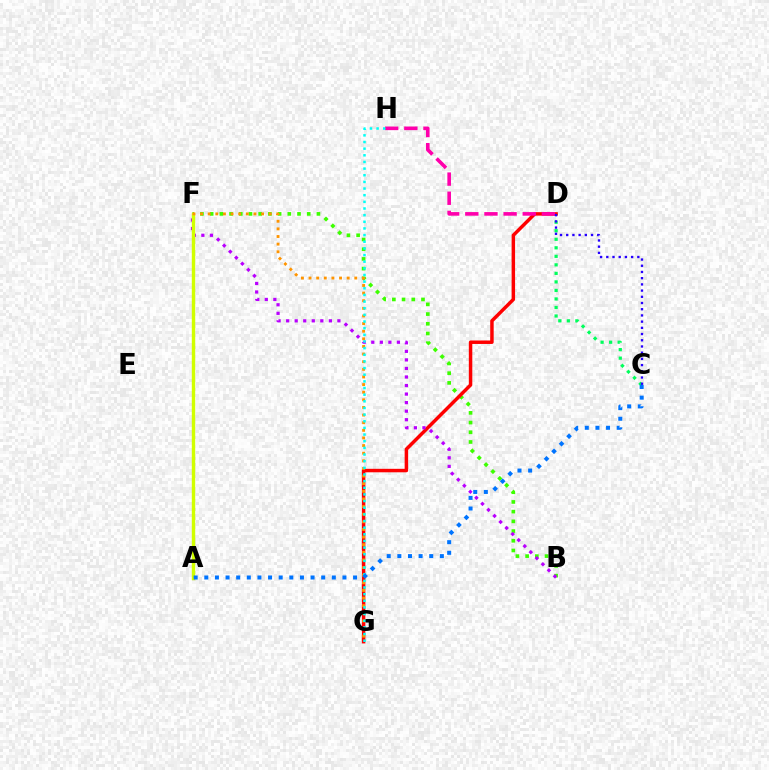{('C', 'D'): [{'color': '#00ff5c', 'line_style': 'dotted', 'thickness': 2.32}, {'color': '#2500ff', 'line_style': 'dotted', 'thickness': 1.69}], ('B', 'F'): [{'color': '#3dff00', 'line_style': 'dotted', 'thickness': 2.64}, {'color': '#b900ff', 'line_style': 'dotted', 'thickness': 2.32}], ('D', 'G'): [{'color': '#ff0000', 'line_style': 'solid', 'thickness': 2.5}], ('D', 'H'): [{'color': '#ff00ac', 'line_style': 'dashed', 'thickness': 2.6}], ('A', 'F'): [{'color': '#d1ff00', 'line_style': 'solid', 'thickness': 2.45}], ('F', 'G'): [{'color': '#ff9400', 'line_style': 'dotted', 'thickness': 2.07}], ('G', 'H'): [{'color': '#00fff6', 'line_style': 'dotted', 'thickness': 1.81}], ('A', 'C'): [{'color': '#0074ff', 'line_style': 'dotted', 'thickness': 2.89}]}